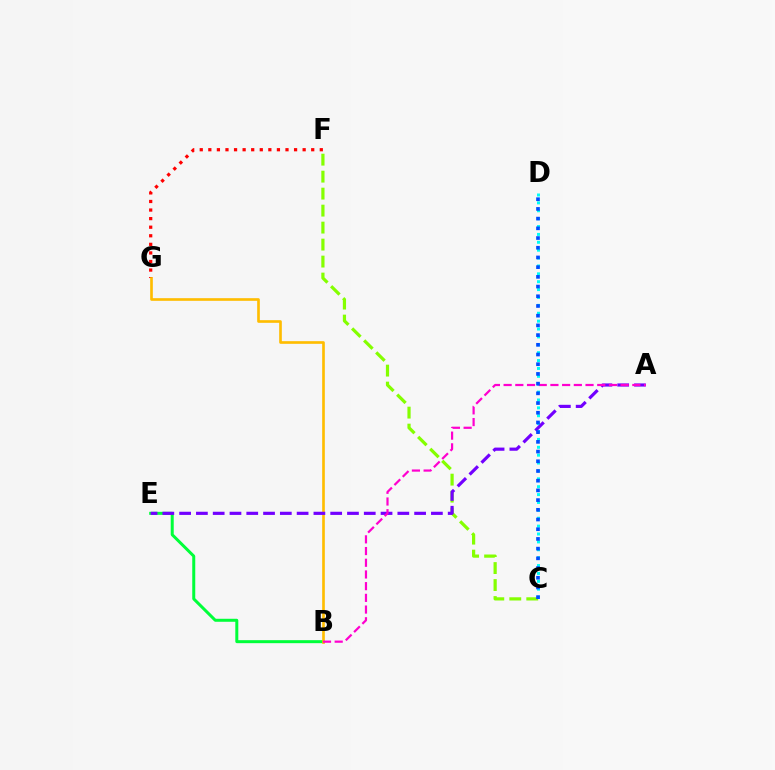{('F', 'G'): [{'color': '#ff0000', 'line_style': 'dotted', 'thickness': 2.33}], ('C', 'D'): [{'color': '#00fff6', 'line_style': 'dotted', 'thickness': 2.14}, {'color': '#004bff', 'line_style': 'dotted', 'thickness': 2.64}], ('C', 'F'): [{'color': '#84ff00', 'line_style': 'dashed', 'thickness': 2.31}], ('B', 'E'): [{'color': '#00ff39', 'line_style': 'solid', 'thickness': 2.16}], ('B', 'G'): [{'color': '#ffbd00', 'line_style': 'solid', 'thickness': 1.91}], ('A', 'E'): [{'color': '#7200ff', 'line_style': 'dashed', 'thickness': 2.28}], ('A', 'B'): [{'color': '#ff00cf', 'line_style': 'dashed', 'thickness': 1.59}]}